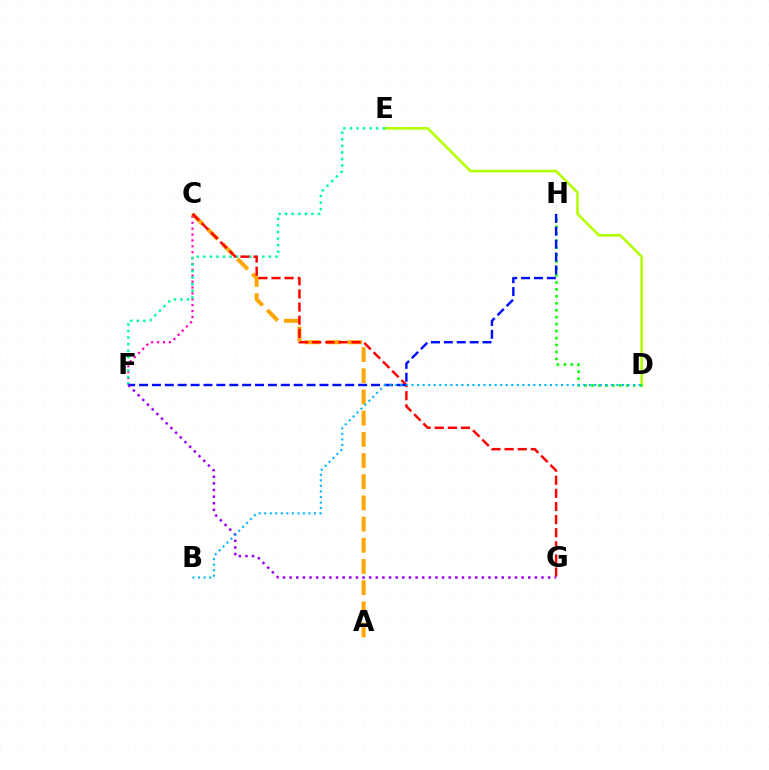{('D', 'E'): [{'color': '#b3ff00', 'line_style': 'solid', 'thickness': 1.87}], ('C', 'F'): [{'color': '#ff00bd', 'line_style': 'dotted', 'thickness': 1.6}], ('D', 'H'): [{'color': '#08ff00', 'line_style': 'dotted', 'thickness': 1.89}], ('A', 'C'): [{'color': '#ffa500', 'line_style': 'dashed', 'thickness': 2.88}], ('E', 'F'): [{'color': '#00ff9d', 'line_style': 'dotted', 'thickness': 1.78}], ('C', 'G'): [{'color': '#ff0000', 'line_style': 'dashed', 'thickness': 1.78}], ('F', 'H'): [{'color': '#0010ff', 'line_style': 'dashed', 'thickness': 1.75}], ('F', 'G'): [{'color': '#9b00ff', 'line_style': 'dotted', 'thickness': 1.8}], ('B', 'D'): [{'color': '#00b5ff', 'line_style': 'dotted', 'thickness': 1.5}]}